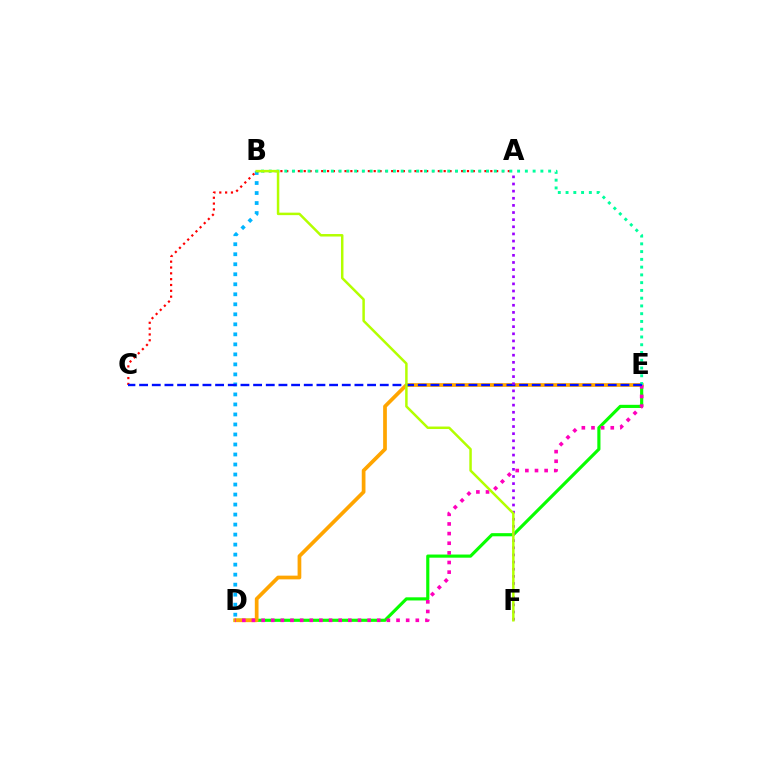{('B', 'D'): [{'color': '#00b5ff', 'line_style': 'dotted', 'thickness': 2.72}], ('D', 'E'): [{'color': '#08ff00', 'line_style': 'solid', 'thickness': 2.27}, {'color': '#ffa500', 'line_style': 'solid', 'thickness': 2.68}, {'color': '#ff00bd', 'line_style': 'dotted', 'thickness': 2.62}], ('A', 'C'): [{'color': '#ff0000', 'line_style': 'dotted', 'thickness': 1.58}], ('B', 'E'): [{'color': '#00ff9d', 'line_style': 'dotted', 'thickness': 2.11}], ('C', 'E'): [{'color': '#0010ff', 'line_style': 'dashed', 'thickness': 1.72}], ('A', 'F'): [{'color': '#9b00ff', 'line_style': 'dotted', 'thickness': 1.94}], ('B', 'F'): [{'color': '#b3ff00', 'line_style': 'solid', 'thickness': 1.79}]}